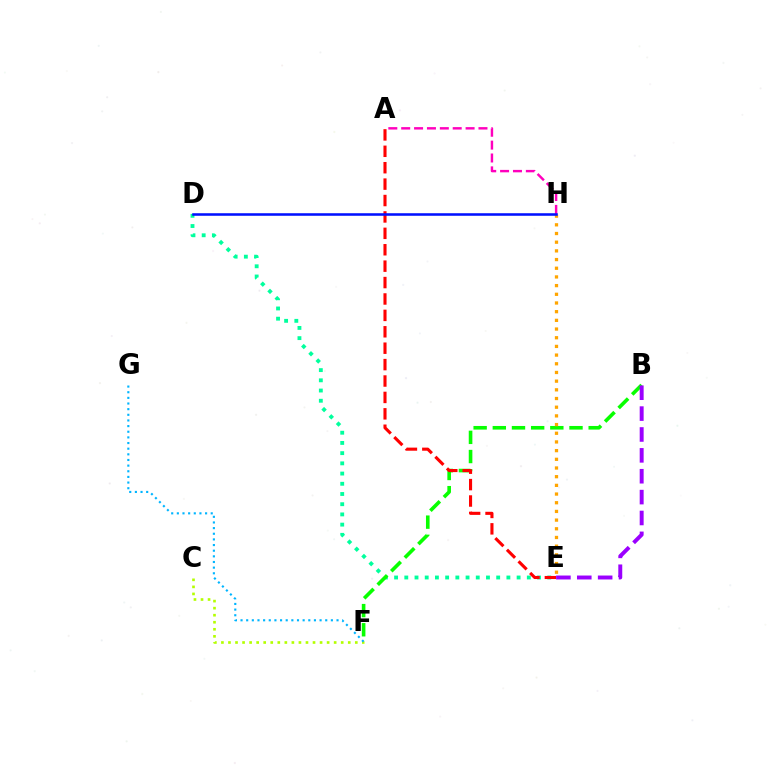{('C', 'F'): [{'color': '#b3ff00', 'line_style': 'dotted', 'thickness': 1.91}], ('D', 'E'): [{'color': '#00ff9d', 'line_style': 'dotted', 'thickness': 2.77}], ('B', 'F'): [{'color': '#08ff00', 'line_style': 'dashed', 'thickness': 2.6}], ('A', 'H'): [{'color': '#ff00bd', 'line_style': 'dashed', 'thickness': 1.75}], ('A', 'E'): [{'color': '#ff0000', 'line_style': 'dashed', 'thickness': 2.23}], ('B', 'E'): [{'color': '#9b00ff', 'line_style': 'dashed', 'thickness': 2.84}], ('F', 'G'): [{'color': '#00b5ff', 'line_style': 'dotted', 'thickness': 1.53}], ('E', 'H'): [{'color': '#ffa500', 'line_style': 'dotted', 'thickness': 2.36}], ('D', 'H'): [{'color': '#0010ff', 'line_style': 'solid', 'thickness': 1.84}]}